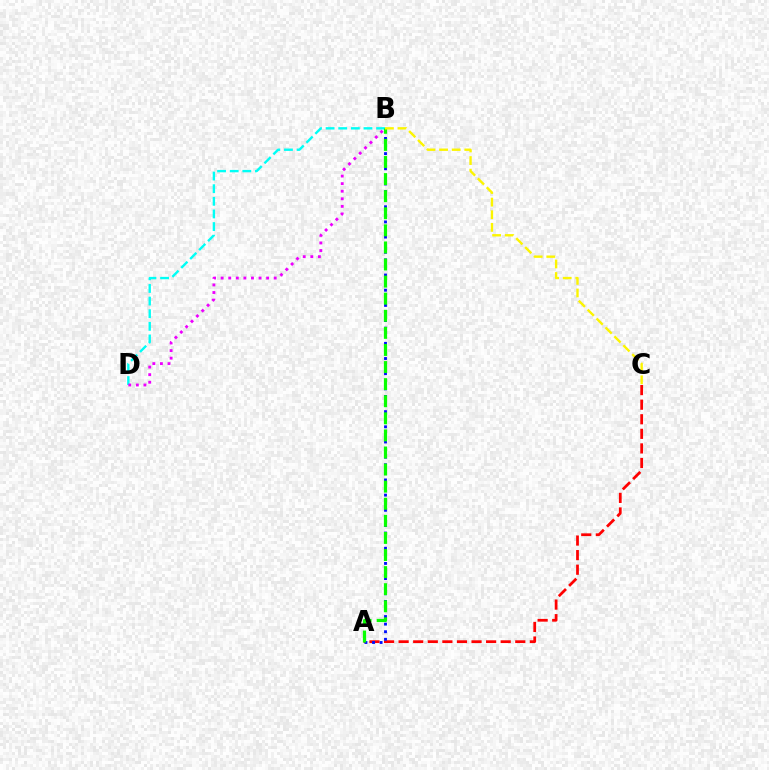{('B', 'D'): [{'color': '#00fff6', 'line_style': 'dashed', 'thickness': 1.72}, {'color': '#ee00ff', 'line_style': 'dotted', 'thickness': 2.06}], ('A', 'C'): [{'color': '#ff0000', 'line_style': 'dashed', 'thickness': 1.98}], ('A', 'B'): [{'color': '#0010ff', 'line_style': 'dotted', 'thickness': 2.06}, {'color': '#08ff00', 'line_style': 'dashed', 'thickness': 2.32}], ('B', 'C'): [{'color': '#fcf500', 'line_style': 'dashed', 'thickness': 1.71}]}